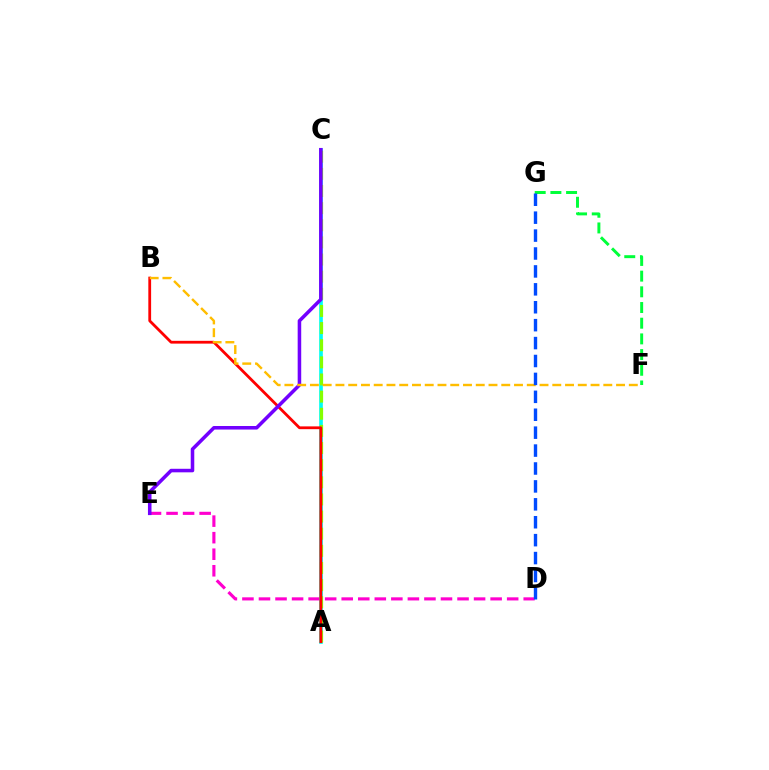{('D', 'E'): [{'color': '#ff00cf', 'line_style': 'dashed', 'thickness': 2.25}], ('A', 'C'): [{'color': '#00fff6', 'line_style': 'solid', 'thickness': 2.64}, {'color': '#84ff00', 'line_style': 'dashed', 'thickness': 2.33}], ('A', 'B'): [{'color': '#ff0000', 'line_style': 'solid', 'thickness': 2.01}], ('C', 'E'): [{'color': '#7200ff', 'line_style': 'solid', 'thickness': 2.55}], ('F', 'G'): [{'color': '#00ff39', 'line_style': 'dashed', 'thickness': 2.13}], ('B', 'F'): [{'color': '#ffbd00', 'line_style': 'dashed', 'thickness': 1.73}], ('D', 'G'): [{'color': '#004bff', 'line_style': 'dashed', 'thickness': 2.43}]}